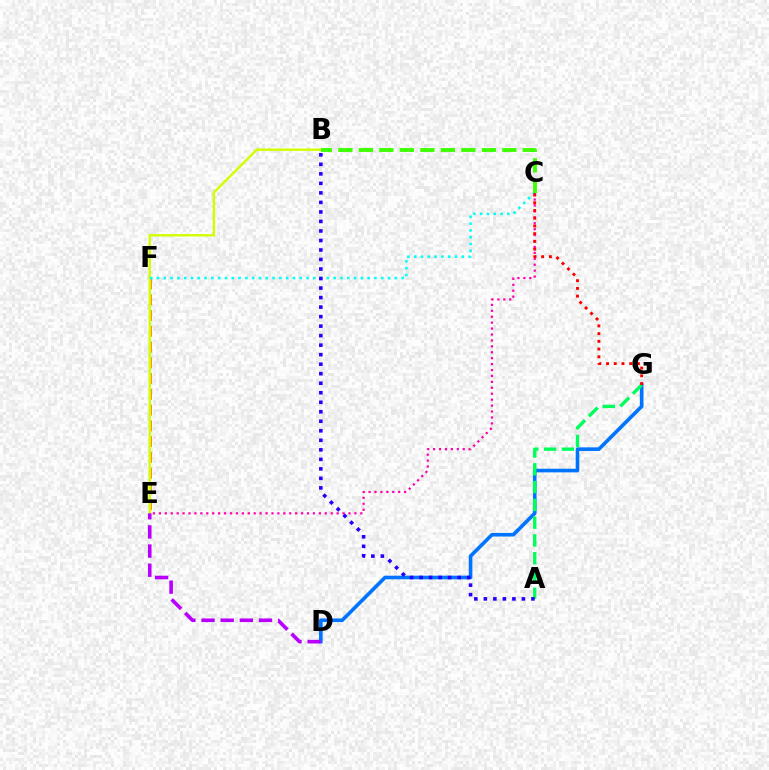{('D', 'G'): [{'color': '#0074ff', 'line_style': 'solid', 'thickness': 2.61}], ('A', 'G'): [{'color': '#00ff5c', 'line_style': 'dashed', 'thickness': 2.42}], ('E', 'F'): [{'color': '#ff9400', 'line_style': 'dashed', 'thickness': 2.14}], ('B', 'E'): [{'color': '#d1ff00', 'line_style': 'solid', 'thickness': 1.74}], ('C', 'F'): [{'color': '#00fff6', 'line_style': 'dotted', 'thickness': 1.85}], ('D', 'E'): [{'color': '#b900ff', 'line_style': 'dashed', 'thickness': 2.6}], ('C', 'E'): [{'color': '#ff00ac', 'line_style': 'dotted', 'thickness': 1.61}], ('C', 'G'): [{'color': '#ff0000', 'line_style': 'dotted', 'thickness': 2.1}], ('A', 'B'): [{'color': '#2500ff', 'line_style': 'dotted', 'thickness': 2.59}], ('B', 'C'): [{'color': '#3dff00', 'line_style': 'dashed', 'thickness': 2.78}]}